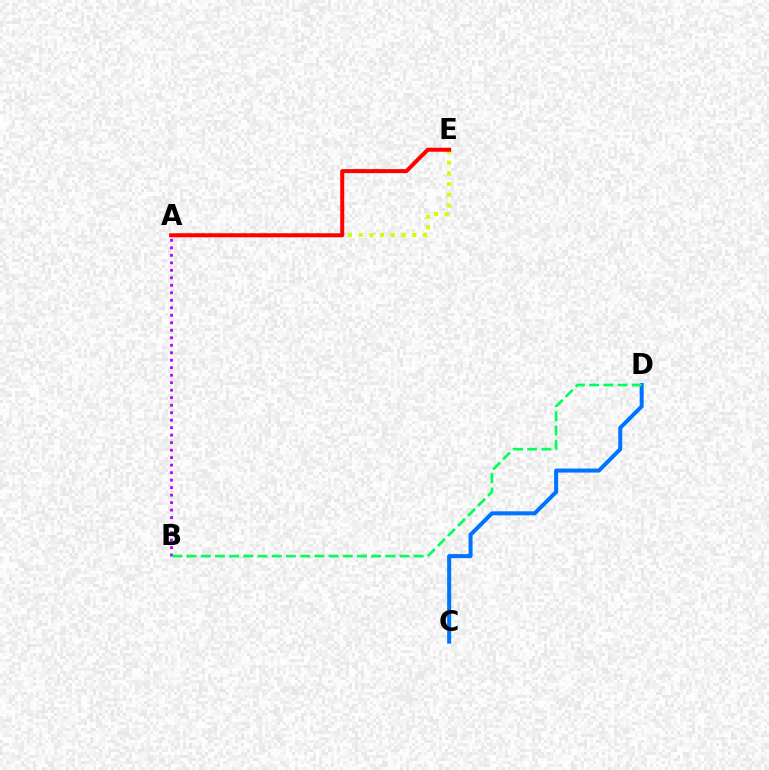{('A', 'B'): [{'color': '#b900ff', 'line_style': 'dotted', 'thickness': 2.04}], ('A', 'E'): [{'color': '#d1ff00', 'line_style': 'dotted', 'thickness': 2.91}, {'color': '#ff0000', 'line_style': 'solid', 'thickness': 2.88}], ('C', 'D'): [{'color': '#0074ff', 'line_style': 'solid', 'thickness': 2.9}], ('B', 'D'): [{'color': '#00ff5c', 'line_style': 'dashed', 'thickness': 1.93}]}